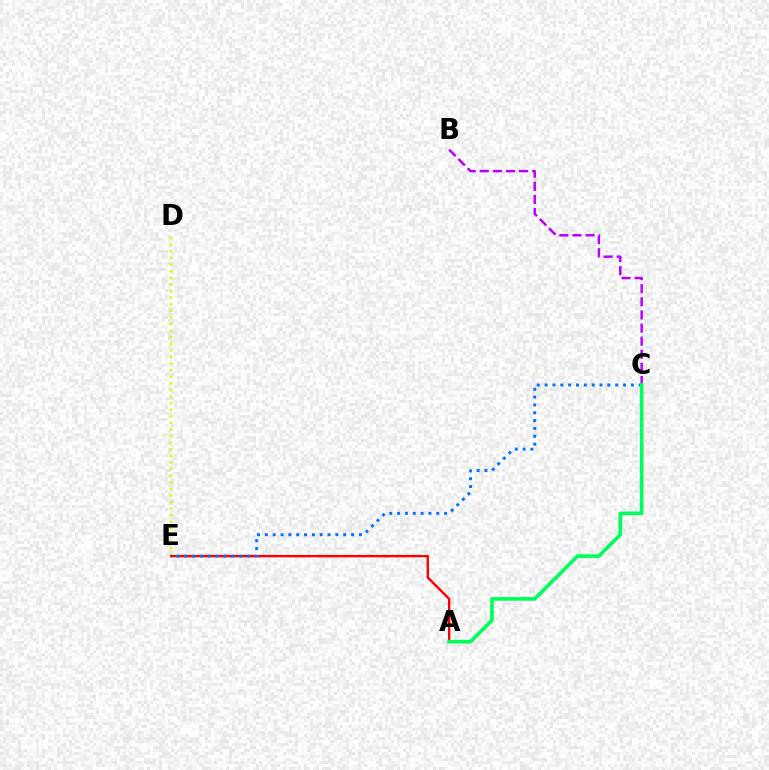{('B', 'C'): [{'color': '#b900ff', 'line_style': 'dashed', 'thickness': 1.78}], ('D', 'E'): [{'color': '#d1ff00', 'line_style': 'dotted', 'thickness': 1.79}], ('A', 'E'): [{'color': '#ff0000', 'line_style': 'solid', 'thickness': 1.72}], ('C', 'E'): [{'color': '#0074ff', 'line_style': 'dotted', 'thickness': 2.13}], ('A', 'C'): [{'color': '#00ff5c', 'line_style': 'solid', 'thickness': 2.63}]}